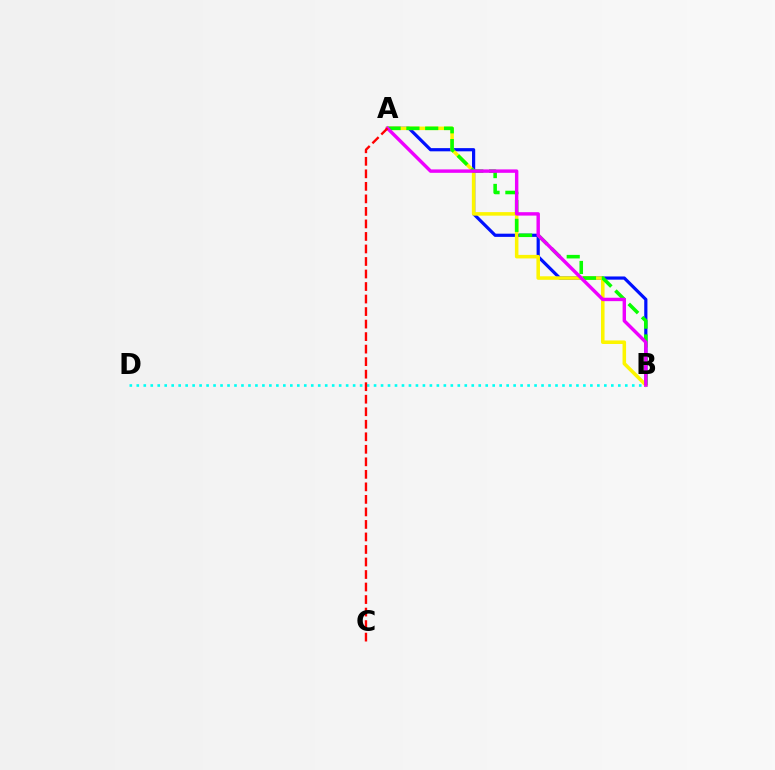{('A', 'B'): [{'color': '#0010ff', 'line_style': 'solid', 'thickness': 2.3}, {'color': '#fcf500', 'line_style': 'solid', 'thickness': 2.55}, {'color': '#08ff00', 'line_style': 'dashed', 'thickness': 2.56}, {'color': '#ee00ff', 'line_style': 'solid', 'thickness': 2.46}], ('B', 'D'): [{'color': '#00fff6', 'line_style': 'dotted', 'thickness': 1.9}], ('A', 'C'): [{'color': '#ff0000', 'line_style': 'dashed', 'thickness': 1.7}]}